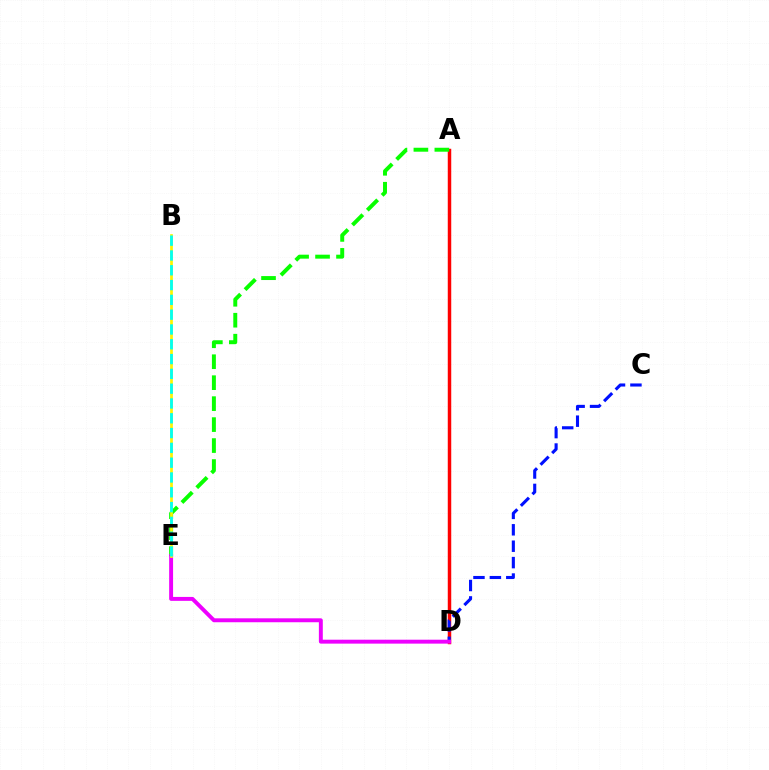{('A', 'D'): [{'color': '#ff0000', 'line_style': 'solid', 'thickness': 2.5}], ('C', 'D'): [{'color': '#0010ff', 'line_style': 'dashed', 'thickness': 2.23}], ('A', 'E'): [{'color': '#08ff00', 'line_style': 'dashed', 'thickness': 2.85}], ('D', 'E'): [{'color': '#ee00ff', 'line_style': 'solid', 'thickness': 2.83}], ('B', 'E'): [{'color': '#fcf500', 'line_style': 'solid', 'thickness': 1.95}, {'color': '#00fff6', 'line_style': 'dashed', 'thickness': 2.01}]}